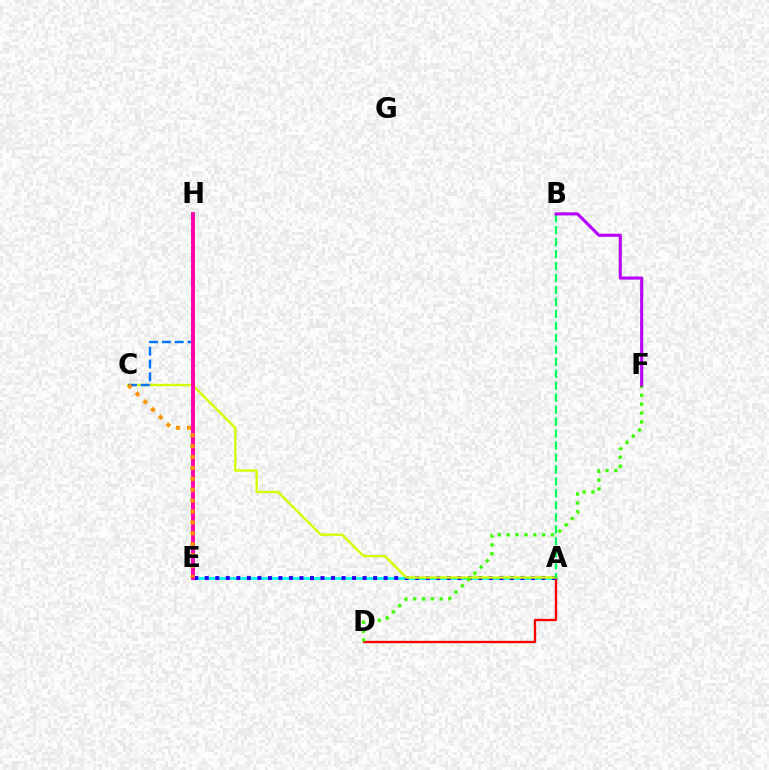{('A', 'E'): [{'color': '#00fff6', 'line_style': 'solid', 'thickness': 2.04}, {'color': '#2500ff', 'line_style': 'dotted', 'thickness': 2.86}], ('A', 'D'): [{'color': '#ff0000', 'line_style': 'solid', 'thickness': 1.7}], ('A', 'C'): [{'color': '#d1ff00', 'line_style': 'solid', 'thickness': 1.73}], ('C', 'H'): [{'color': '#0074ff', 'line_style': 'dashed', 'thickness': 1.74}], ('E', 'H'): [{'color': '#ff00ac', 'line_style': 'solid', 'thickness': 2.81}], ('A', 'B'): [{'color': '#00ff5c', 'line_style': 'dashed', 'thickness': 1.63}], ('C', 'E'): [{'color': '#ff9400', 'line_style': 'dotted', 'thickness': 2.96}], ('D', 'F'): [{'color': '#3dff00', 'line_style': 'dotted', 'thickness': 2.4}], ('B', 'F'): [{'color': '#b900ff', 'line_style': 'solid', 'thickness': 2.24}]}